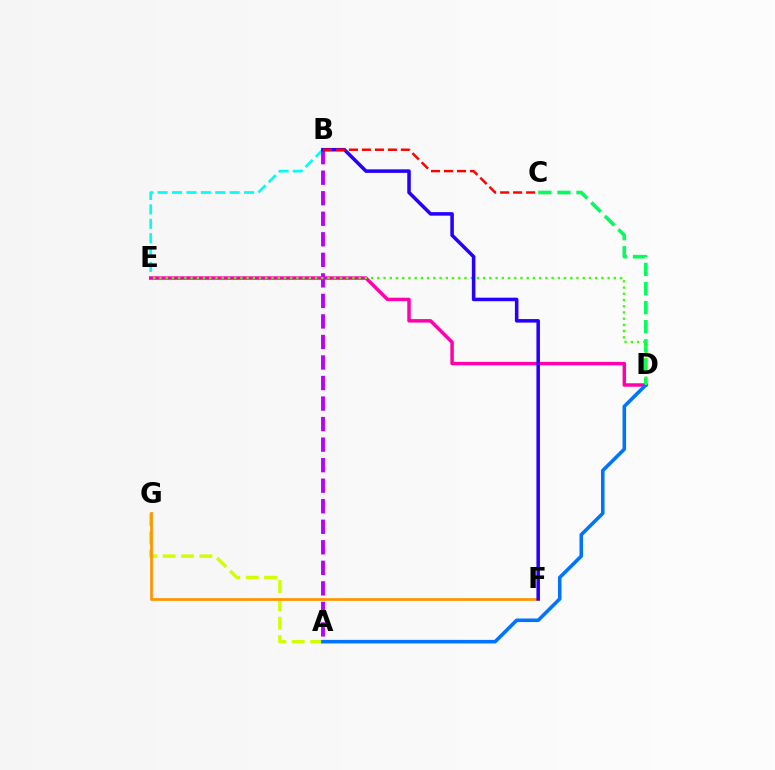{('B', 'E'): [{'color': '#00fff6', 'line_style': 'dashed', 'thickness': 1.96}], ('A', 'G'): [{'color': '#d1ff00', 'line_style': 'dashed', 'thickness': 2.49}], ('F', 'G'): [{'color': '#ff9400', 'line_style': 'solid', 'thickness': 1.96}], ('D', 'E'): [{'color': '#ff00ac', 'line_style': 'solid', 'thickness': 2.5}, {'color': '#3dff00', 'line_style': 'dotted', 'thickness': 1.69}], ('A', 'B'): [{'color': '#b900ff', 'line_style': 'dashed', 'thickness': 2.79}], ('C', 'D'): [{'color': '#00ff5c', 'line_style': 'dashed', 'thickness': 2.59}], ('A', 'D'): [{'color': '#0074ff', 'line_style': 'solid', 'thickness': 2.57}], ('B', 'F'): [{'color': '#2500ff', 'line_style': 'solid', 'thickness': 2.54}], ('B', 'C'): [{'color': '#ff0000', 'line_style': 'dashed', 'thickness': 1.76}]}